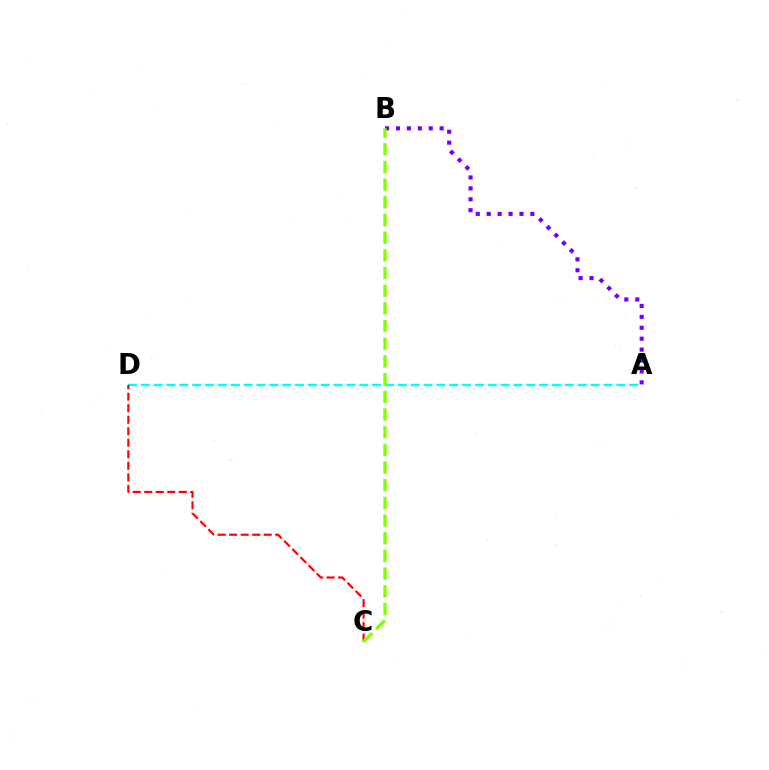{('A', 'B'): [{'color': '#7200ff', 'line_style': 'dotted', 'thickness': 2.97}], ('A', 'D'): [{'color': '#00fff6', 'line_style': 'dashed', 'thickness': 1.75}], ('C', 'D'): [{'color': '#ff0000', 'line_style': 'dashed', 'thickness': 1.56}], ('B', 'C'): [{'color': '#84ff00', 'line_style': 'dashed', 'thickness': 2.4}]}